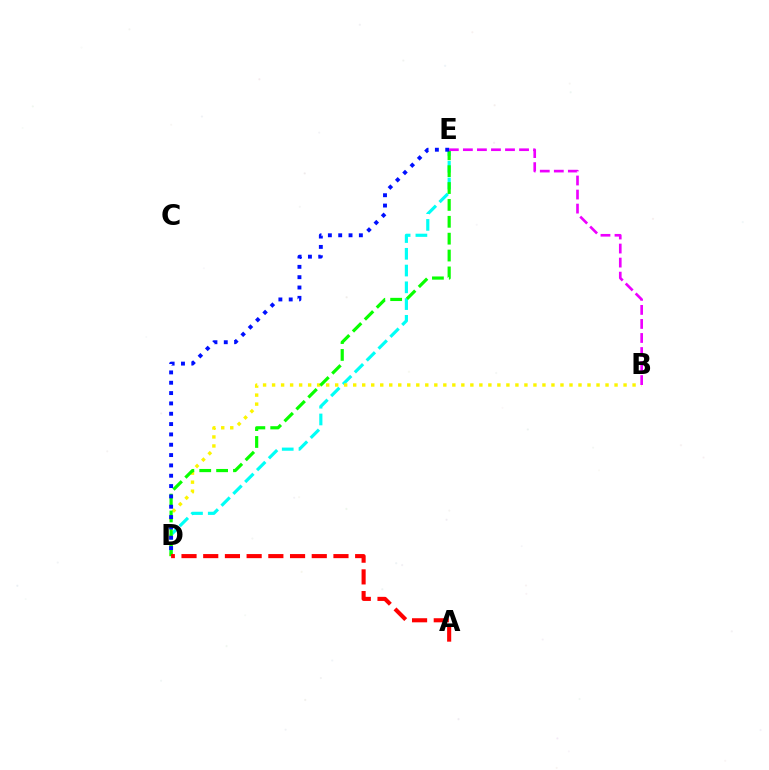{('D', 'E'): [{'color': '#00fff6', 'line_style': 'dashed', 'thickness': 2.28}, {'color': '#08ff00', 'line_style': 'dashed', 'thickness': 2.29}, {'color': '#0010ff', 'line_style': 'dotted', 'thickness': 2.81}], ('B', 'D'): [{'color': '#fcf500', 'line_style': 'dotted', 'thickness': 2.45}], ('B', 'E'): [{'color': '#ee00ff', 'line_style': 'dashed', 'thickness': 1.91}], ('A', 'D'): [{'color': '#ff0000', 'line_style': 'dashed', 'thickness': 2.95}]}